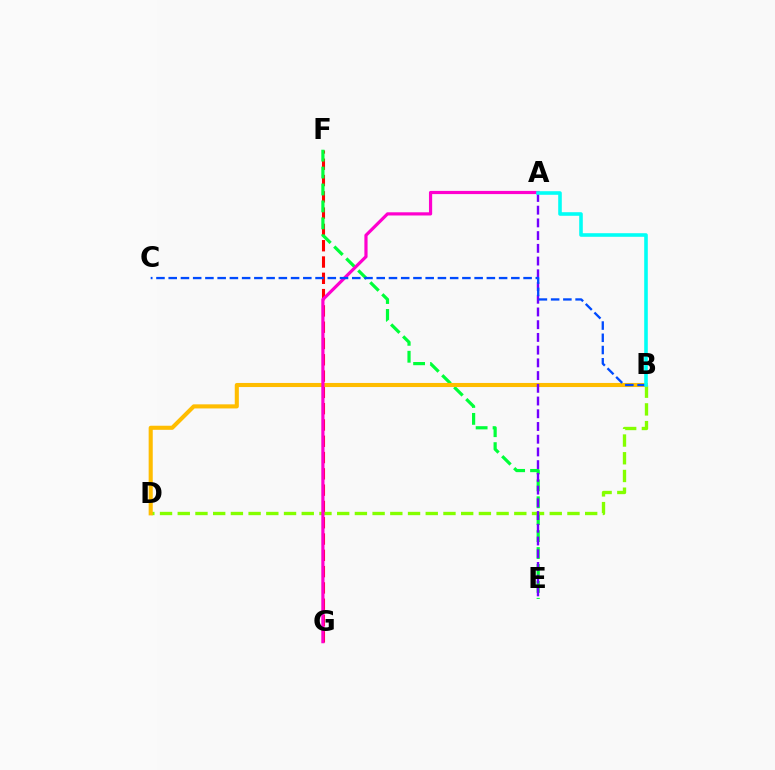{('F', 'G'): [{'color': '#ff0000', 'line_style': 'dashed', 'thickness': 2.21}], ('E', 'F'): [{'color': '#00ff39', 'line_style': 'dashed', 'thickness': 2.3}], ('B', 'D'): [{'color': '#84ff00', 'line_style': 'dashed', 'thickness': 2.41}, {'color': '#ffbd00', 'line_style': 'solid', 'thickness': 2.94}], ('A', 'E'): [{'color': '#7200ff', 'line_style': 'dashed', 'thickness': 1.73}], ('A', 'G'): [{'color': '#ff00cf', 'line_style': 'solid', 'thickness': 2.3}], ('B', 'C'): [{'color': '#004bff', 'line_style': 'dashed', 'thickness': 1.66}], ('A', 'B'): [{'color': '#00fff6', 'line_style': 'solid', 'thickness': 2.58}]}